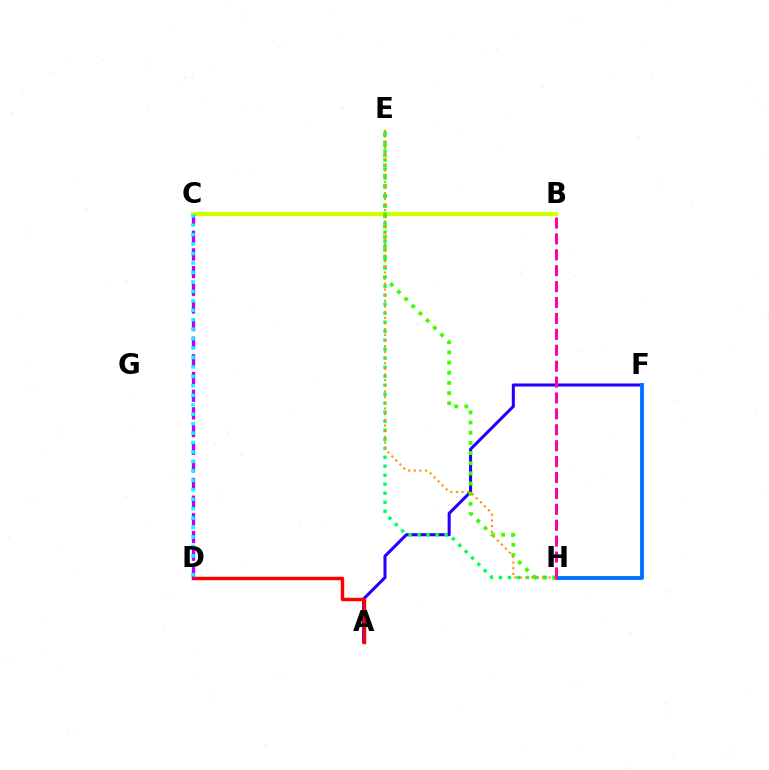{('A', 'F'): [{'color': '#2500ff', 'line_style': 'solid', 'thickness': 2.21}], ('A', 'D'): [{'color': '#ff0000', 'line_style': 'solid', 'thickness': 2.49}], ('F', 'H'): [{'color': '#0074ff', 'line_style': 'solid', 'thickness': 2.79}], ('B', 'C'): [{'color': '#d1ff00', 'line_style': 'solid', 'thickness': 3.0}], ('C', 'D'): [{'color': '#b900ff', 'line_style': 'dashed', 'thickness': 2.4}, {'color': '#00fff6', 'line_style': 'dotted', 'thickness': 2.57}], ('E', 'H'): [{'color': '#3dff00', 'line_style': 'dotted', 'thickness': 2.76}, {'color': '#00ff5c', 'line_style': 'dotted', 'thickness': 2.45}, {'color': '#ff9400', 'line_style': 'dotted', 'thickness': 1.54}], ('B', 'H'): [{'color': '#ff00ac', 'line_style': 'dashed', 'thickness': 2.16}]}